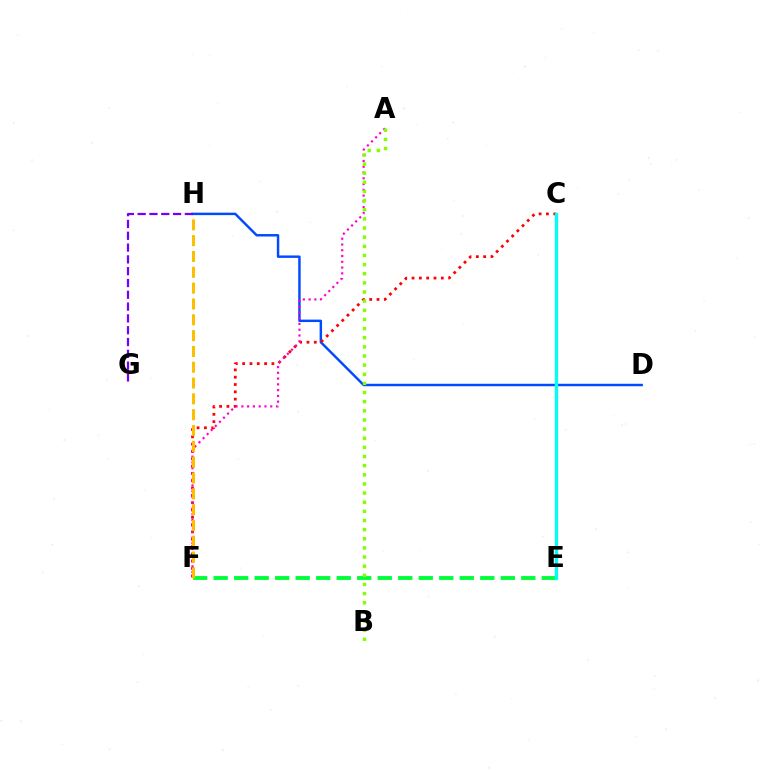{('D', 'H'): [{'color': '#004bff', 'line_style': 'solid', 'thickness': 1.76}], ('G', 'H'): [{'color': '#7200ff', 'line_style': 'dashed', 'thickness': 1.6}], ('C', 'F'): [{'color': '#ff0000', 'line_style': 'dotted', 'thickness': 1.99}], ('A', 'F'): [{'color': '#ff00cf', 'line_style': 'dotted', 'thickness': 1.57}], ('E', 'F'): [{'color': '#00ff39', 'line_style': 'dashed', 'thickness': 2.79}], ('A', 'B'): [{'color': '#84ff00', 'line_style': 'dotted', 'thickness': 2.48}], ('F', 'H'): [{'color': '#ffbd00', 'line_style': 'dashed', 'thickness': 2.15}], ('C', 'E'): [{'color': '#00fff6', 'line_style': 'solid', 'thickness': 2.4}]}